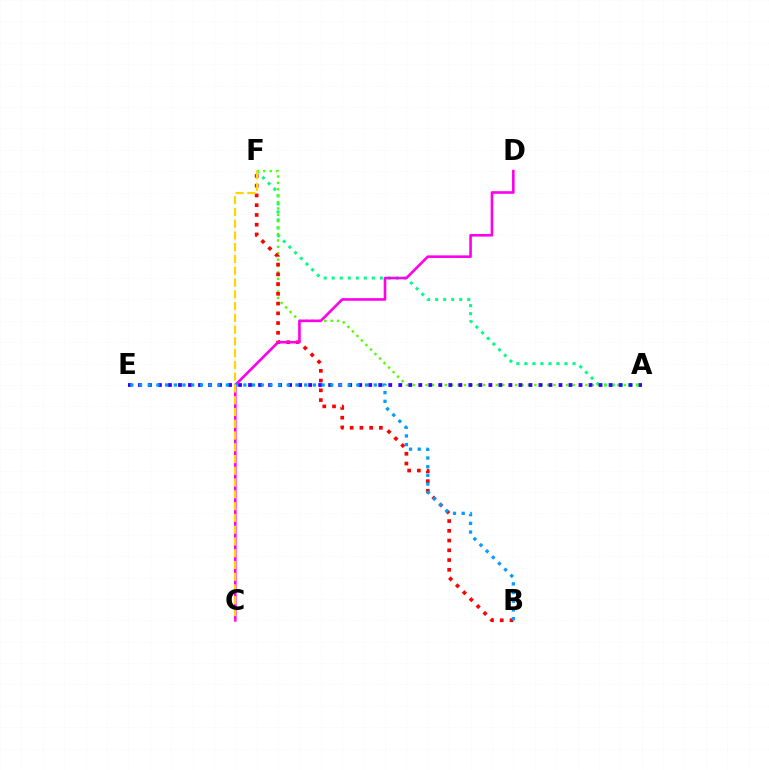{('A', 'F'): [{'color': '#00ff86', 'line_style': 'dotted', 'thickness': 2.18}, {'color': '#4fff00', 'line_style': 'dotted', 'thickness': 1.74}], ('B', 'F'): [{'color': '#ff0000', 'line_style': 'dotted', 'thickness': 2.65}], ('A', 'E'): [{'color': '#3700ff', 'line_style': 'dotted', 'thickness': 2.72}], ('C', 'D'): [{'color': '#ff00ed', 'line_style': 'solid', 'thickness': 1.89}], ('B', 'E'): [{'color': '#009eff', 'line_style': 'dotted', 'thickness': 2.36}], ('C', 'F'): [{'color': '#ffd500', 'line_style': 'dashed', 'thickness': 1.6}]}